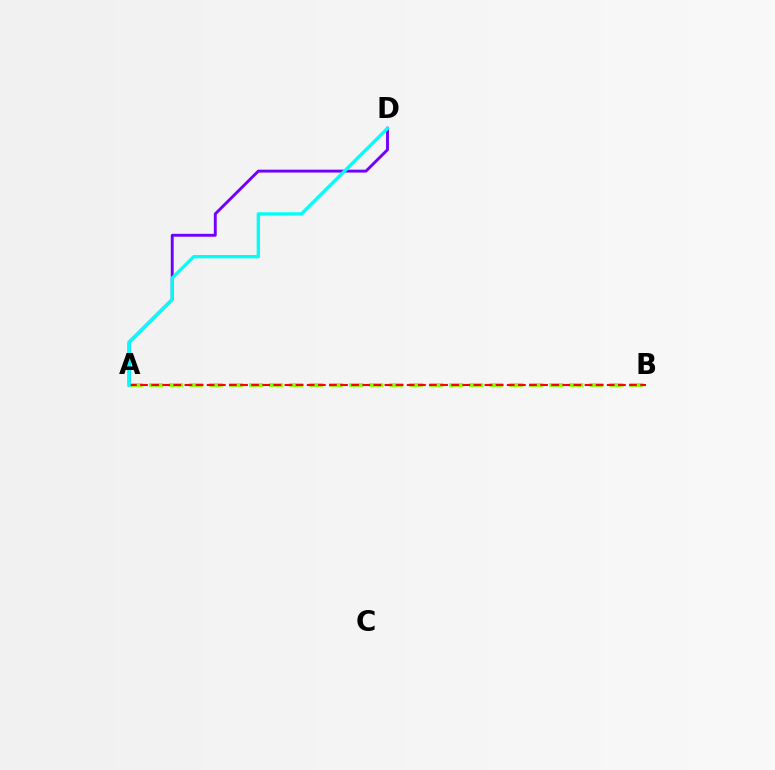{('A', 'D'): [{'color': '#7200ff', 'line_style': 'solid', 'thickness': 2.09}, {'color': '#00fff6', 'line_style': 'solid', 'thickness': 2.38}], ('A', 'B'): [{'color': '#84ff00', 'line_style': 'dashed', 'thickness': 2.72}, {'color': '#ff0000', 'line_style': 'dashed', 'thickness': 1.51}]}